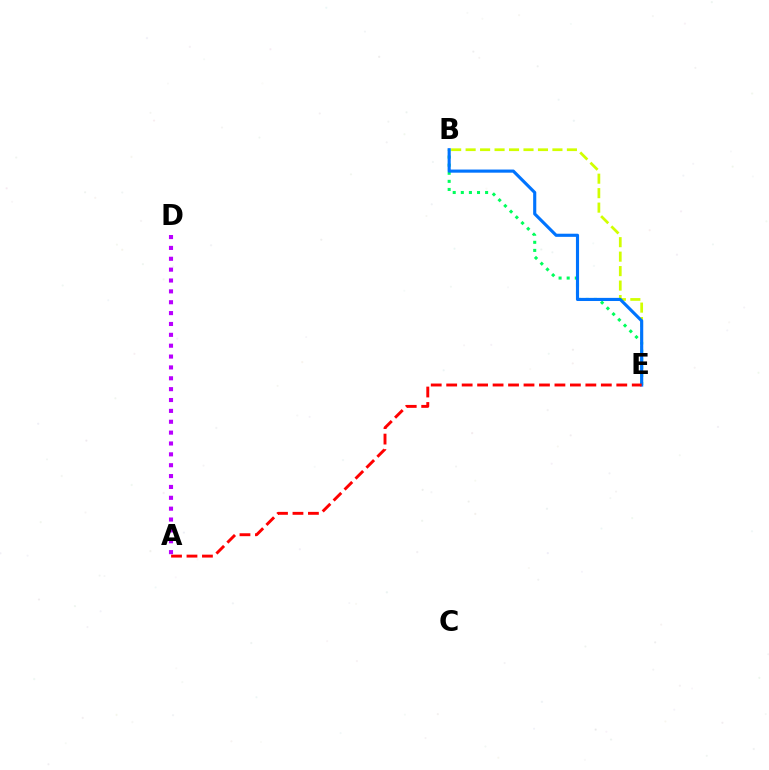{('B', 'E'): [{'color': '#00ff5c', 'line_style': 'dotted', 'thickness': 2.2}, {'color': '#d1ff00', 'line_style': 'dashed', 'thickness': 1.97}, {'color': '#0074ff', 'line_style': 'solid', 'thickness': 2.25}], ('A', 'D'): [{'color': '#b900ff', 'line_style': 'dotted', 'thickness': 2.95}], ('A', 'E'): [{'color': '#ff0000', 'line_style': 'dashed', 'thickness': 2.1}]}